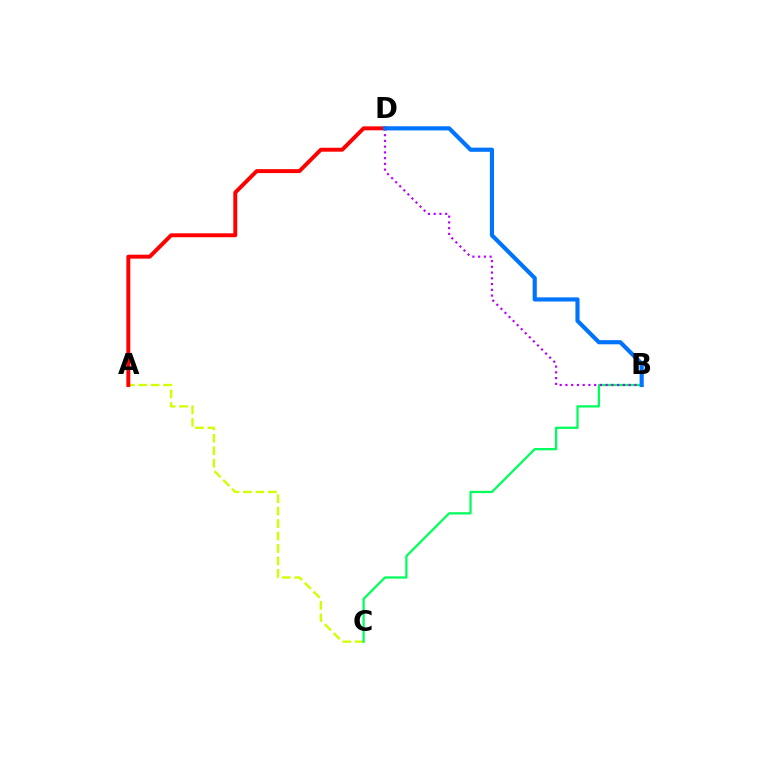{('A', 'C'): [{'color': '#d1ff00', 'line_style': 'dashed', 'thickness': 1.69}], ('B', 'C'): [{'color': '#00ff5c', 'line_style': 'solid', 'thickness': 1.62}], ('A', 'D'): [{'color': '#ff0000', 'line_style': 'solid', 'thickness': 2.83}], ('B', 'D'): [{'color': '#b900ff', 'line_style': 'dotted', 'thickness': 1.56}, {'color': '#0074ff', 'line_style': 'solid', 'thickness': 2.98}]}